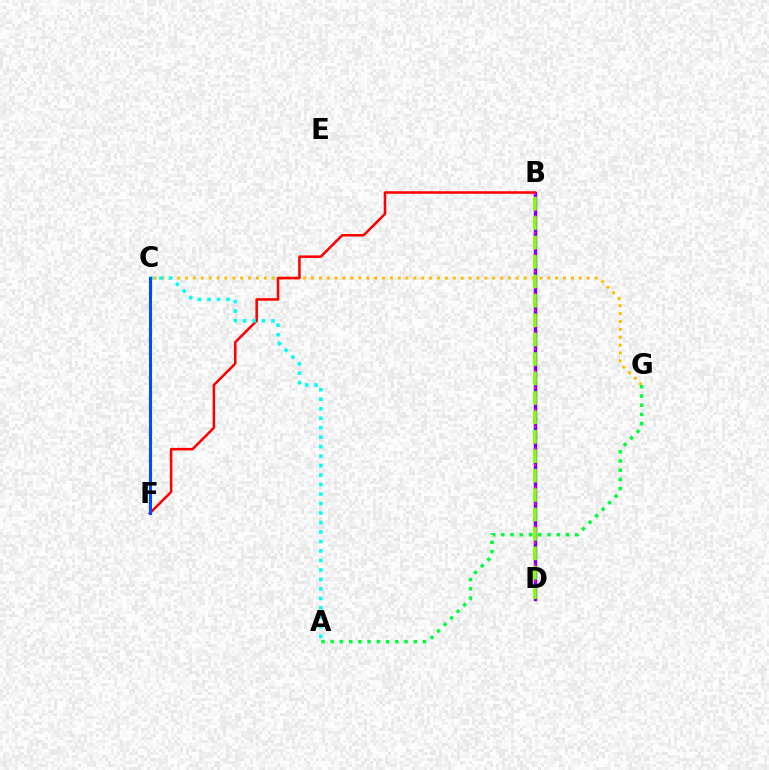{('B', 'D'): [{'color': '#7200ff', 'line_style': 'solid', 'thickness': 2.5}, {'color': '#ff00cf', 'line_style': 'dotted', 'thickness': 1.5}, {'color': '#84ff00', 'line_style': 'dashed', 'thickness': 2.64}], ('C', 'G'): [{'color': '#ffbd00', 'line_style': 'dotted', 'thickness': 2.14}], ('B', 'F'): [{'color': '#ff0000', 'line_style': 'solid', 'thickness': 1.82}], ('A', 'C'): [{'color': '#00fff6', 'line_style': 'dotted', 'thickness': 2.58}], ('A', 'G'): [{'color': '#00ff39', 'line_style': 'dotted', 'thickness': 2.51}], ('C', 'F'): [{'color': '#004bff', 'line_style': 'solid', 'thickness': 2.2}]}